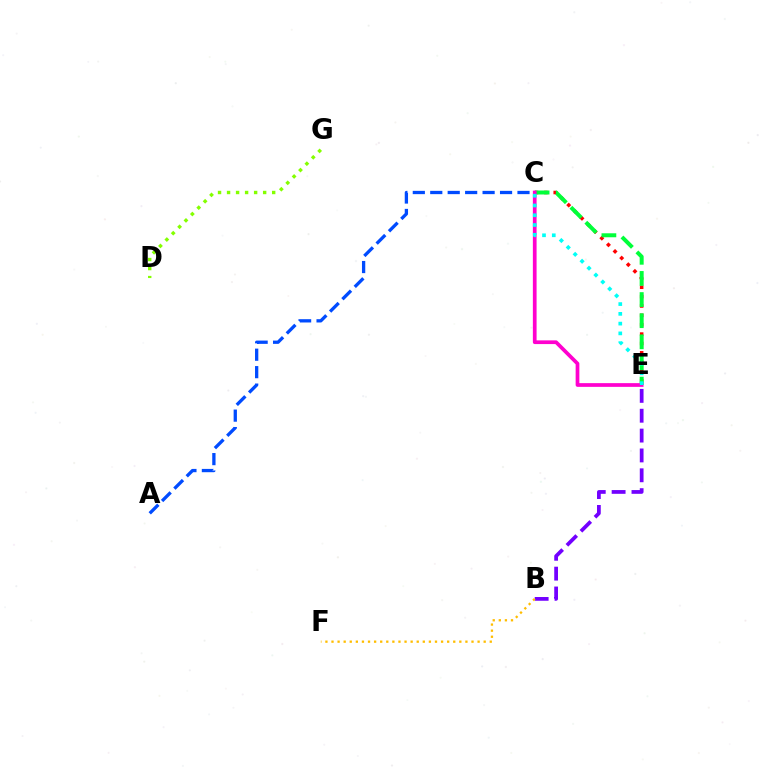{('C', 'E'): [{'color': '#ff0000', 'line_style': 'dotted', 'thickness': 2.54}, {'color': '#00ff39', 'line_style': 'dashed', 'thickness': 2.87}, {'color': '#ff00cf', 'line_style': 'solid', 'thickness': 2.68}, {'color': '#00fff6', 'line_style': 'dotted', 'thickness': 2.65}], ('A', 'C'): [{'color': '#004bff', 'line_style': 'dashed', 'thickness': 2.37}], ('B', 'E'): [{'color': '#7200ff', 'line_style': 'dashed', 'thickness': 2.7}], ('B', 'F'): [{'color': '#ffbd00', 'line_style': 'dotted', 'thickness': 1.65}], ('D', 'G'): [{'color': '#84ff00', 'line_style': 'dotted', 'thickness': 2.45}]}